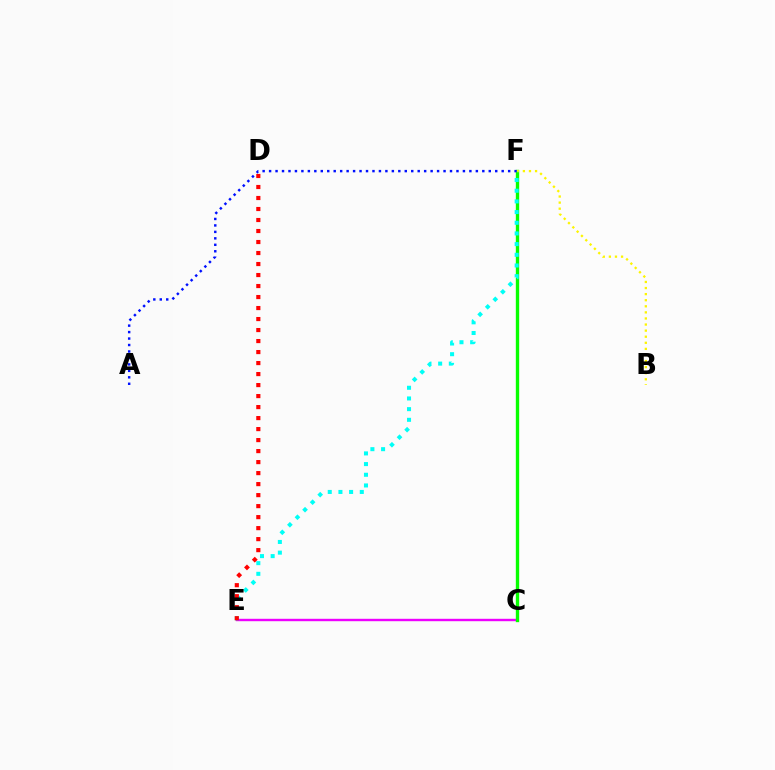{('C', 'E'): [{'color': '#ee00ff', 'line_style': 'solid', 'thickness': 1.73}], ('C', 'F'): [{'color': '#08ff00', 'line_style': 'solid', 'thickness': 2.42}], ('B', 'F'): [{'color': '#fcf500', 'line_style': 'dotted', 'thickness': 1.65}], ('E', 'F'): [{'color': '#00fff6', 'line_style': 'dotted', 'thickness': 2.9}], ('D', 'E'): [{'color': '#ff0000', 'line_style': 'dotted', 'thickness': 2.99}], ('A', 'F'): [{'color': '#0010ff', 'line_style': 'dotted', 'thickness': 1.76}]}